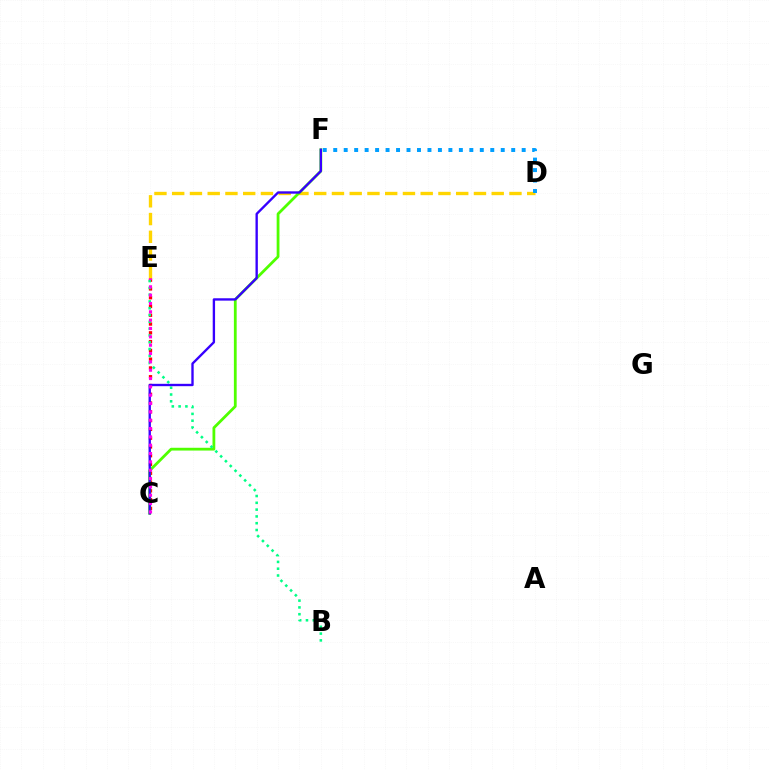{('D', 'E'): [{'color': '#ffd500', 'line_style': 'dashed', 'thickness': 2.41}], ('C', 'E'): [{'color': '#ff0000', 'line_style': 'dotted', 'thickness': 2.39}, {'color': '#ff00ed', 'line_style': 'dotted', 'thickness': 2.27}], ('C', 'F'): [{'color': '#4fff00', 'line_style': 'solid', 'thickness': 2.01}, {'color': '#3700ff', 'line_style': 'solid', 'thickness': 1.7}], ('D', 'F'): [{'color': '#009eff', 'line_style': 'dotted', 'thickness': 2.84}], ('B', 'E'): [{'color': '#00ff86', 'line_style': 'dotted', 'thickness': 1.85}]}